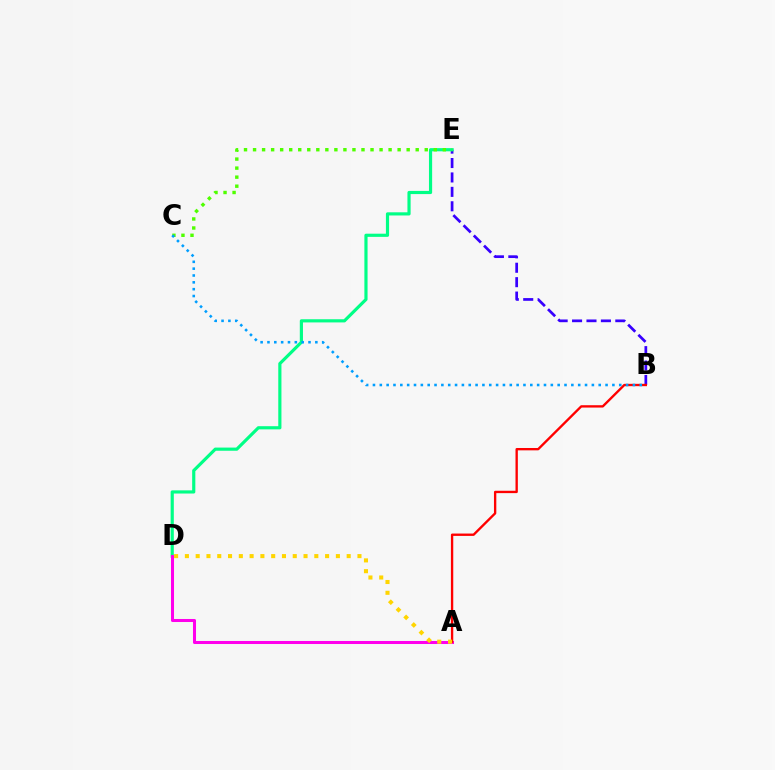{('B', 'E'): [{'color': '#3700ff', 'line_style': 'dashed', 'thickness': 1.96}], ('D', 'E'): [{'color': '#00ff86', 'line_style': 'solid', 'thickness': 2.28}], ('A', 'D'): [{'color': '#ff00ed', 'line_style': 'solid', 'thickness': 2.18}, {'color': '#ffd500', 'line_style': 'dotted', 'thickness': 2.93}], ('A', 'B'): [{'color': '#ff0000', 'line_style': 'solid', 'thickness': 1.69}], ('C', 'E'): [{'color': '#4fff00', 'line_style': 'dotted', 'thickness': 2.46}], ('B', 'C'): [{'color': '#009eff', 'line_style': 'dotted', 'thickness': 1.86}]}